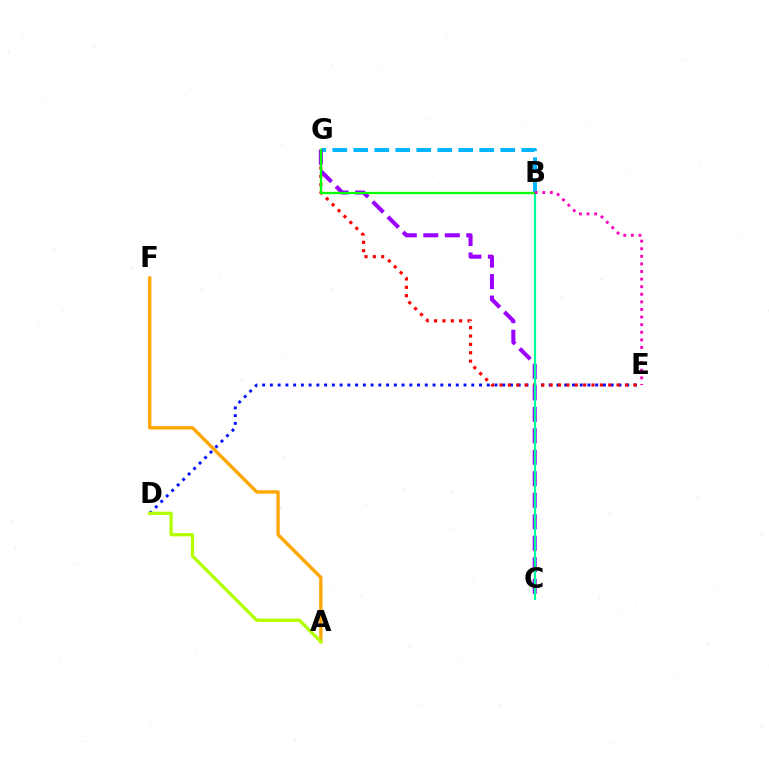{('D', 'E'): [{'color': '#0010ff', 'line_style': 'dotted', 'thickness': 2.1}], ('B', 'G'): [{'color': '#00b5ff', 'line_style': 'dashed', 'thickness': 2.85}, {'color': '#08ff00', 'line_style': 'solid', 'thickness': 1.66}], ('E', 'G'): [{'color': '#ff0000', 'line_style': 'dotted', 'thickness': 2.27}], ('C', 'G'): [{'color': '#9b00ff', 'line_style': 'dashed', 'thickness': 2.92}], ('A', 'F'): [{'color': '#ffa500', 'line_style': 'solid', 'thickness': 2.4}], ('A', 'D'): [{'color': '#b3ff00', 'line_style': 'solid', 'thickness': 2.37}], ('B', 'C'): [{'color': '#00ff9d', 'line_style': 'solid', 'thickness': 1.62}], ('B', 'E'): [{'color': '#ff00bd', 'line_style': 'dotted', 'thickness': 2.06}]}